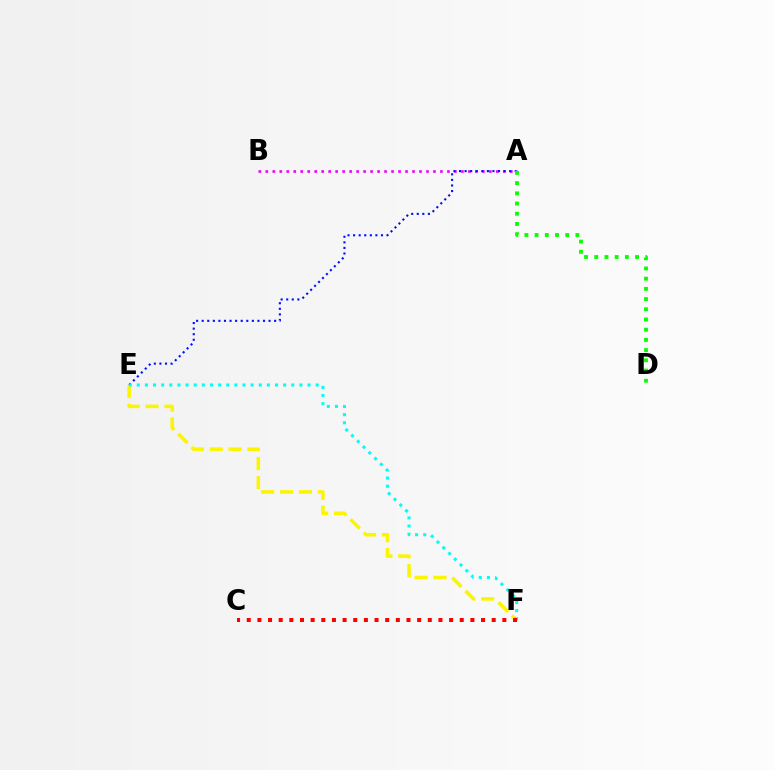{('A', 'B'): [{'color': '#ee00ff', 'line_style': 'dotted', 'thickness': 1.9}], ('A', 'E'): [{'color': '#0010ff', 'line_style': 'dotted', 'thickness': 1.51}], ('E', 'F'): [{'color': '#fcf500', 'line_style': 'dashed', 'thickness': 2.56}, {'color': '#00fff6', 'line_style': 'dotted', 'thickness': 2.21}], ('A', 'D'): [{'color': '#08ff00', 'line_style': 'dotted', 'thickness': 2.77}], ('C', 'F'): [{'color': '#ff0000', 'line_style': 'dotted', 'thickness': 2.89}]}